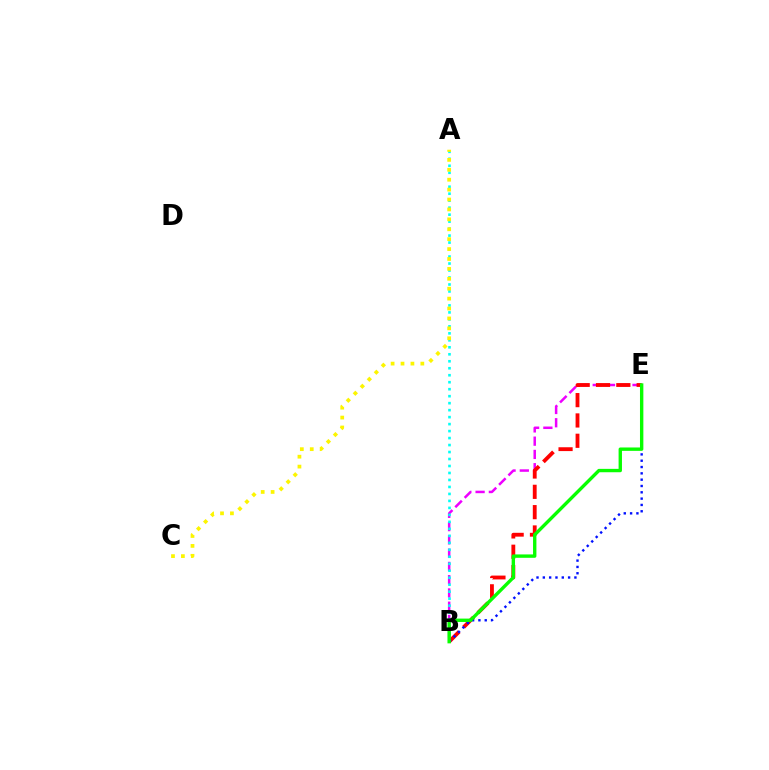{('B', 'E'): [{'color': '#ee00ff', 'line_style': 'dashed', 'thickness': 1.8}, {'color': '#ff0000', 'line_style': 'dashed', 'thickness': 2.76}, {'color': '#0010ff', 'line_style': 'dotted', 'thickness': 1.72}, {'color': '#08ff00', 'line_style': 'solid', 'thickness': 2.43}], ('A', 'B'): [{'color': '#00fff6', 'line_style': 'dotted', 'thickness': 1.9}], ('A', 'C'): [{'color': '#fcf500', 'line_style': 'dotted', 'thickness': 2.69}]}